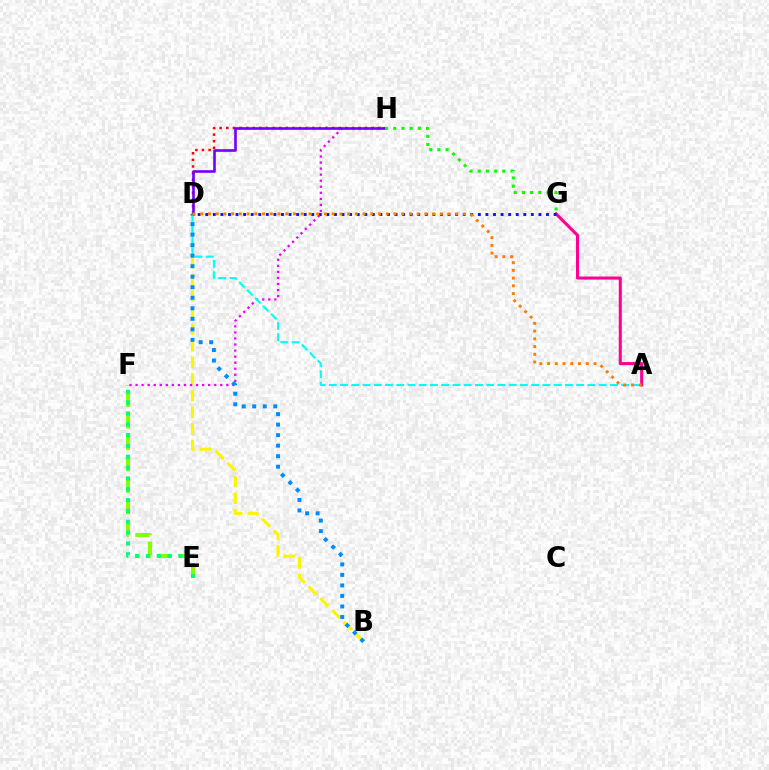{('A', 'G'): [{'color': '#ff0094', 'line_style': 'solid', 'thickness': 2.21}], ('B', 'D'): [{'color': '#fcf500', 'line_style': 'dashed', 'thickness': 2.26}, {'color': '#008cff', 'line_style': 'dotted', 'thickness': 2.86}], ('E', 'F'): [{'color': '#84ff00', 'line_style': 'dashed', 'thickness': 2.91}, {'color': '#00ff74', 'line_style': 'dotted', 'thickness': 2.94}], ('D', 'G'): [{'color': '#0010ff', 'line_style': 'dotted', 'thickness': 2.06}], ('F', 'H'): [{'color': '#ee00ff', 'line_style': 'dotted', 'thickness': 1.64}], ('D', 'H'): [{'color': '#ff0000', 'line_style': 'dotted', 'thickness': 1.8}, {'color': '#7200ff', 'line_style': 'solid', 'thickness': 1.89}], ('A', 'D'): [{'color': '#00fff6', 'line_style': 'dashed', 'thickness': 1.53}, {'color': '#ff7c00', 'line_style': 'dotted', 'thickness': 2.1}], ('G', 'H'): [{'color': '#08ff00', 'line_style': 'dotted', 'thickness': 2.23}]}